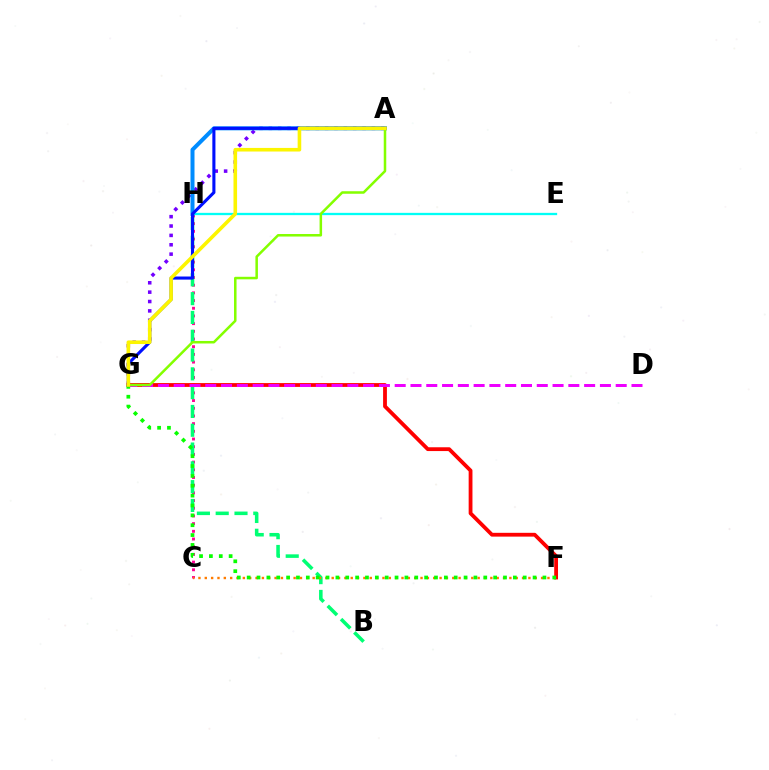{('C', 'H'): [{'color': '#ff0094', 'line_style': 'dotted', 'thickness': 2.09}], ('E', 'H'): [{'color': '#00fff6', 'line_style': 'solid', 'thickness': 1.65}], ('A', 'G'): [{'color': '#7200ff', 'line_style': 'dotted', 'thickness': 2.55}, {'color': '#0010ff', 'line_style': 'solid', 'thickness': 2.23}, {'color': '#84ff00', 'line_style': 'solid', 'thickness': 1.82}, {'color': '#fcf500', 'line_style': 'solid', 'thickness': 2.59}], ('B', 'H'): [{'color': '#00ff74', 'line_style': 'dashed', 'thickness': 2.55}], ('C', 'F'): [{'color': '#ff7c00', 'line_style': 'dotted', 'thickness': 1.72}], ('F', 'G'): [{'color': '#ff0000', 'line_style': 'solid', 'thickness': 2.74}, {'color': '#08ff00', 'line_style': 'dotted', 'thickness': 2.68}], ('D', 'G'): [{'color': '#ee00ff', 'line_style': 'dashed', 'thickness': 2.14}], ('A', 'H'): [{'color': '#008cff', 'line_style': 'solid', 'thickness': 2.88}]}